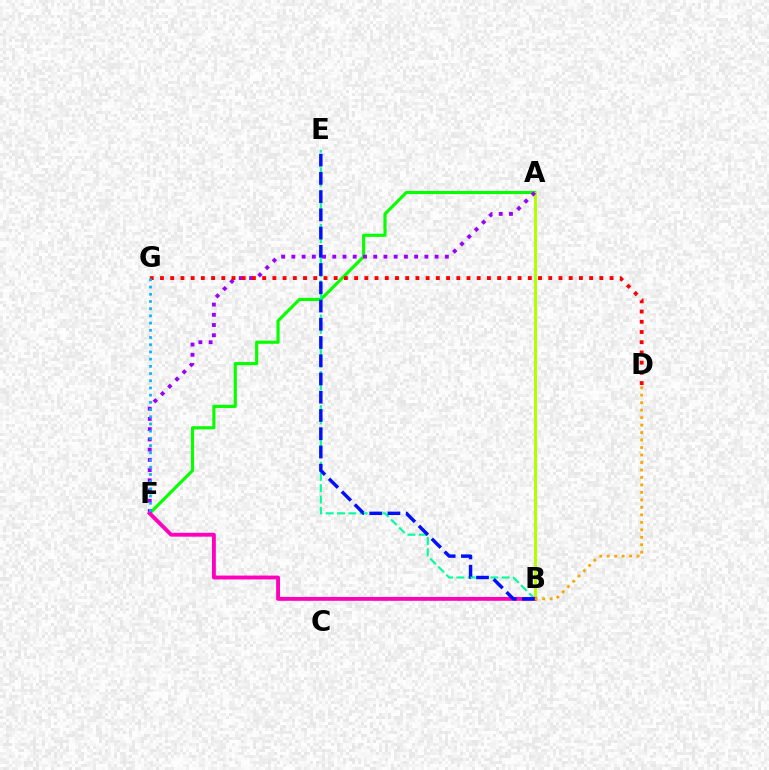{('A', 'F'): [{'color': '#08ff00', 'line_style': 'solid', 'thickness': 2.27}, {'color': '#9b00ff', 'line_style': 'dotted', 'thickness': 2.78}], ('A', 'B'): [{'color': '#b3ff00', 'line_style': 'solid', 'thickness': 2.19}], ('B', 'E'): [{'color': '#00ff9d', 'line_style': 'dashed', 'thickness': 1.54}, {'color': '#0010ff', 'line_style': 'dashed', 'thickness': 2.48}], ('D', 'G'): [{'color': '#ff0000', 'line_style': 'dotted', 'thickness': 2.78}], ('B', 'F'): [{'color': '#ff00bd', 'line_style': 'solid', 'thickness': 2.79}], ('B', 'D'): [{'color': '#ffa500', 'line_style': 'dotted', 'thickness': 2.03}], ('F', 'G'): [{'color': '#00b5ff', 'line_style': 'dotted', 'thickness': 1.96}]}